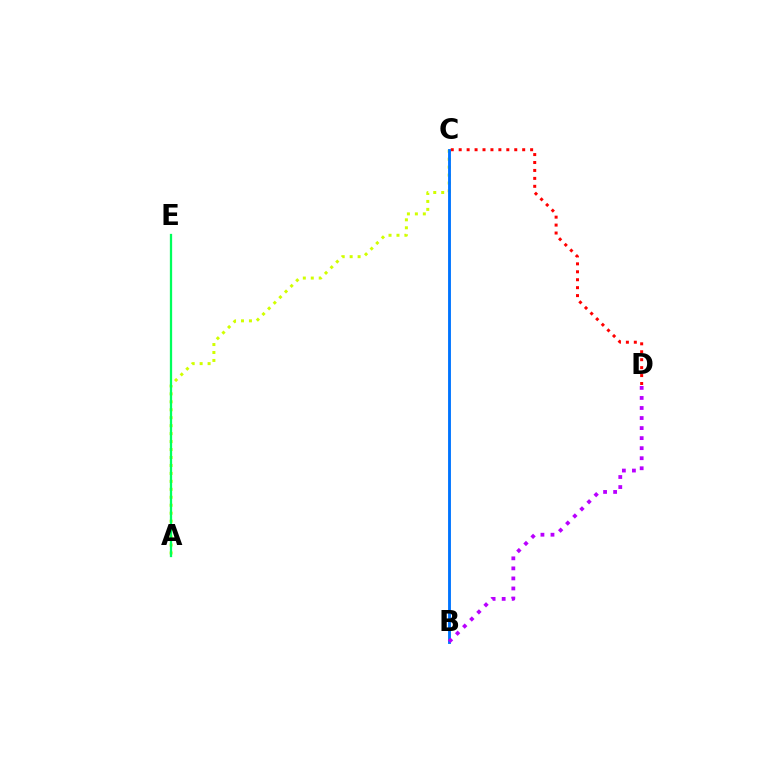{('A', 'C'): [{'color': '#d1ff00', 'line_style': 'dotted', 'thickness': 2.16}], ('C', 'D'): [{'color': '#ff0000', 'line_style': 'dotted', 'thickness': 2.16}], ('A', 'E'): [{'color': '#00ff5c', 'line_style': 'solid', 'thickness': 1.64}], ('B', 'C'): [{'color': '#0074ff', 'line_style': 'solid', 'thickness': 2.06}], ('B', 'D'): [{'color': '#b900ff', 'line_style': 'dotted', 'thickness': 2.73}]}